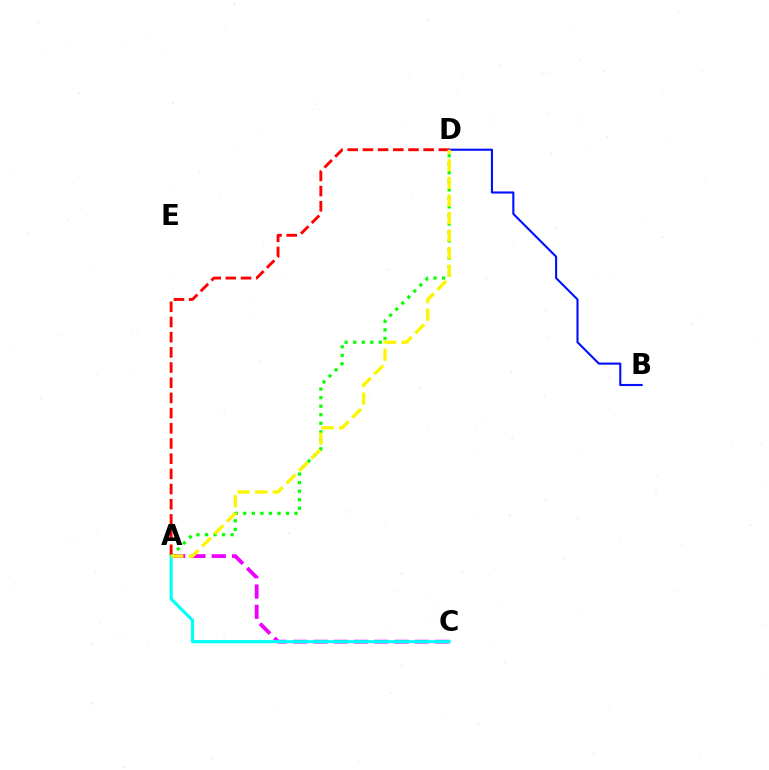{('A', 'C'): [{'color': '#ee00ff', 'line_style': 'dashed', 'thickness': 2.75}, {'color': '#00fff6', 'line_style': 'solid', 'thickness': 2.25}], ('A', 'D'): [{'color': '#08ff00', 'line_style': 'dotted', 'thickness': 2.32}, {'color': '#ff0000', 'line_style': 'dashed', 'thickness': 2.06}, {'color': '#fcf500', 'line_style': 'dashed', 'thickness': 2.39}], ('B', 'D'): [{'color': '#0010ff', 'line_style': 'solid', 'thickness': 1.51}]}